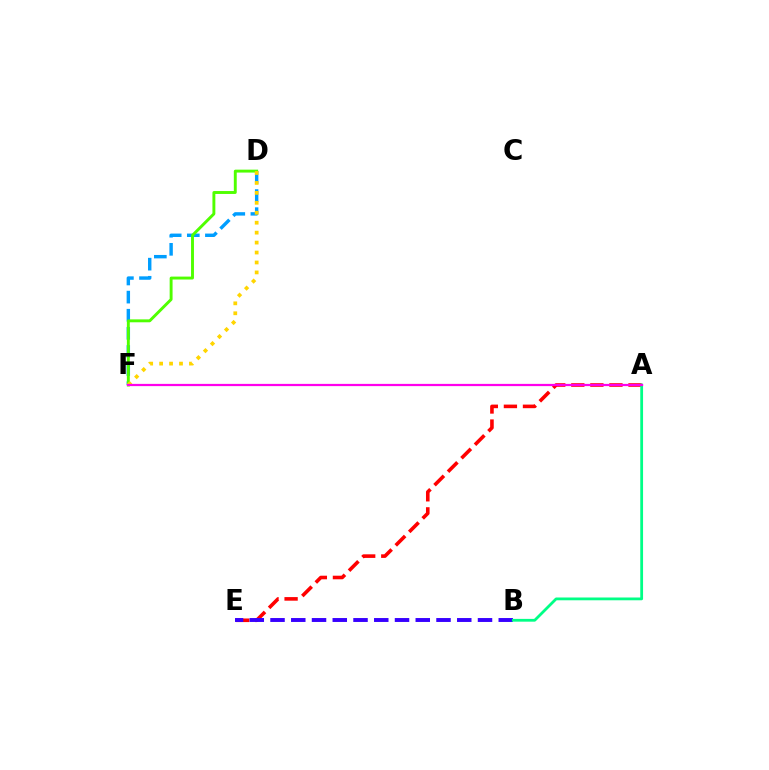{('A', 'E'): [{'color': '#ff0000', 'line_style': 'dashed', 'thickness': 2.59}], ('D', 'F'): [{'color': '#009eff', 'line_style': 'dashed', 'thickness': 2.46}, {'color': '#4fff00', 'line_style': 'solid', 'thickness': 2.1}, {'color': '#ffd500', 'line_style': 'dotted', 'thickness': 2.7}], ('B', 'E'): [{'color': '#3700ff', 'line_style': 'dashed', 'thickness': 2.82}], ('A', 'B'): [{'color': '#00ff86', 'line_style': 'solid', 'thickness': 2.01}], ('A', 'F'): [{'color': '#ff00ed', 'line_style': 'solid', 'thickness': 1.61}]}